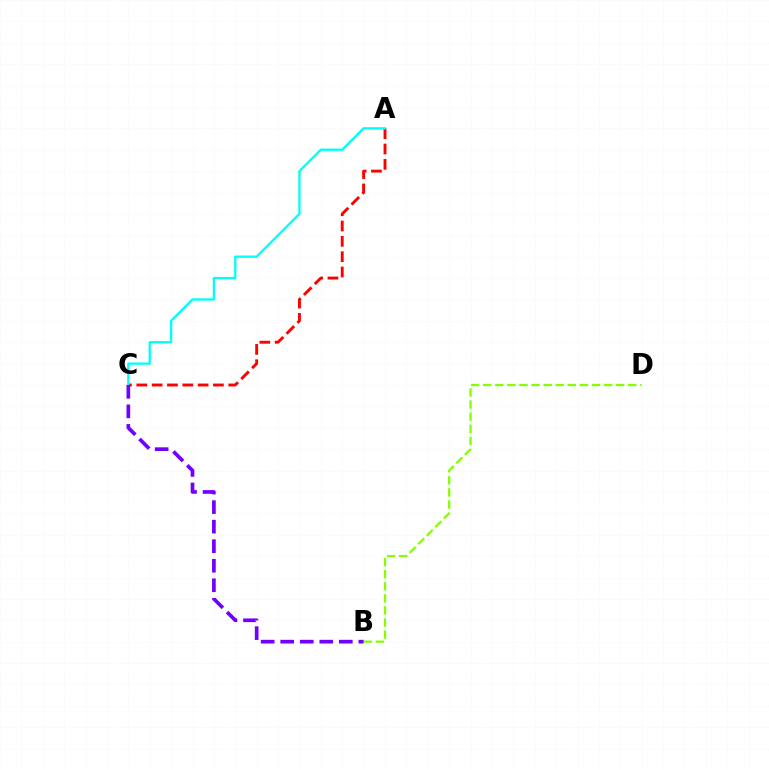{('A', 'C'): [{'color': '#ff0000', 'line_style': 'dashed', 'thickness': 2.08}, {'color': '#00fff6', 'line_style': 'solid', 'thickness': 1.67}], ('B', 'D'): [{'color': '#84ff00', 'line_style': 'dashed', 'thickness': 1.64}], ('B', 'C'): [{'color': '#7200ff', 'line_style': 'dashed', 'thickness': 2.65}]}